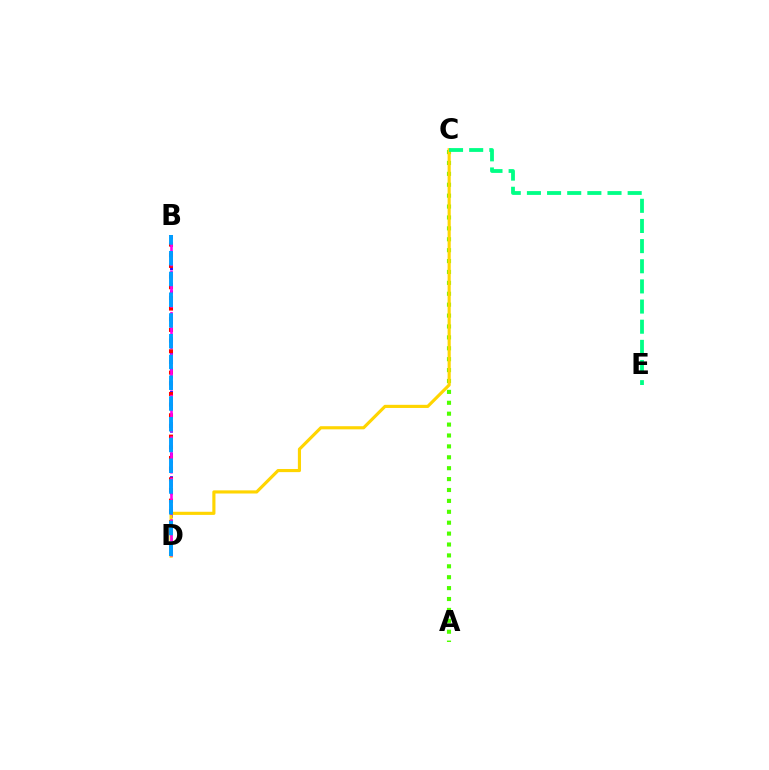{('B', 'D'): [{'color': '#3700ff', 'line_style': 'dotted', 'thickness': 2.1}, {'color': '#ff0000', 'line_style': 'dotted', 'thickness': 2.9}, {'color': '#ff00ed', 'line_style': 'dashed', 'thickness': 1.88}, {'color': '#009eff', 'line_style': 'dashed', 'thickness': 2.82}], ('A', 'C'): [{'color': '#4fff00', 'line_style': 'dotted', 'thickness': 2.96}], ('C', 'D'): [{'color': '#ffd500', 'line_style': 'solid', 'thickness': 2.26}], ('C', 'E'): [{'color': '#00ff86', 'line_style': 'dashed', 'thickness': 2.74}]}